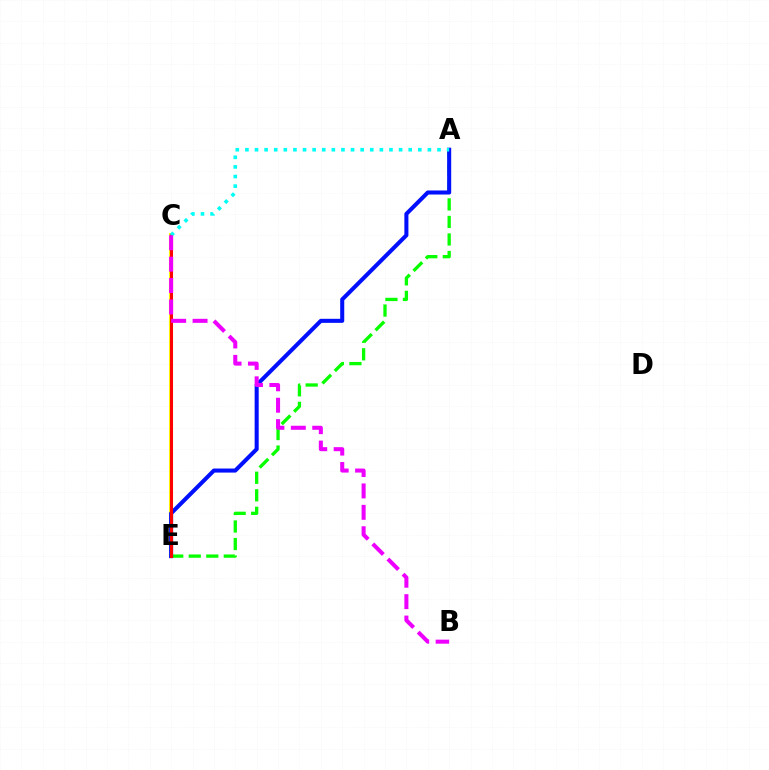{('A', 'E'): [{'color': '#08ff00', 'line_style': 'dashed', 'thickness': 2.38}, {'color': '#0010ff', 'line_style': 'solid', 'thickness': 2.92}], ('C', 'E'): [{'color': '#fcf500', 'line_style': 'solid', 'thickness': 2.95}, {'color': '#ff0000', 'line_style': 'solid', 'thickness': 2.18}], ('A', 'C'): [{'color': '#00fff6', 'line_style': 'dotted', 'thickness': 2.61}], ('B', 'C'): [{'color': '#ee00ff', 'line_style': 'dashed', 'thickness': 2.91}]}